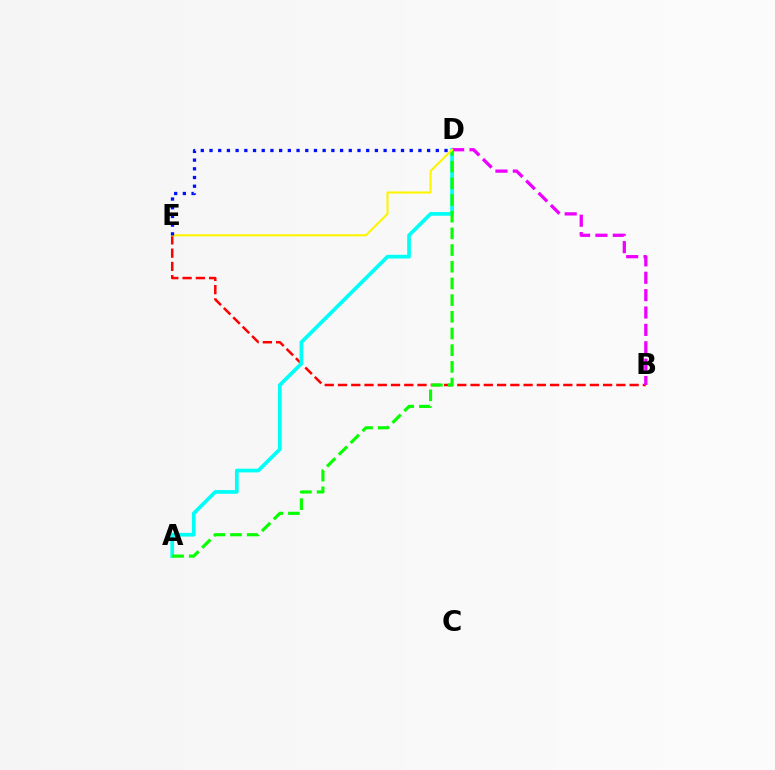{('B', 'E'): [{'color': '#ff0000', 'line_style': 'dashed', 'thickness': 1.8}], ('A', 'D'): [{'color': '#00fff6', 'line_style': 'solid', 'thickness': 2.67}, {'color': '#08ff00', 'line_style': 'dashed', 'thickness': 2.27}], ('B', 'D'): [{'color': '#ee00ff', 'line_style': 'dashed', 'thickness': 2.36}], ('D', 'E'): [{'color': '#fcf500', 'line_style': 'solid', 'thickness': 1.52}, {'color': '#0010ff', 'line_style': 'dotted', 'thickness': 2.37}]}